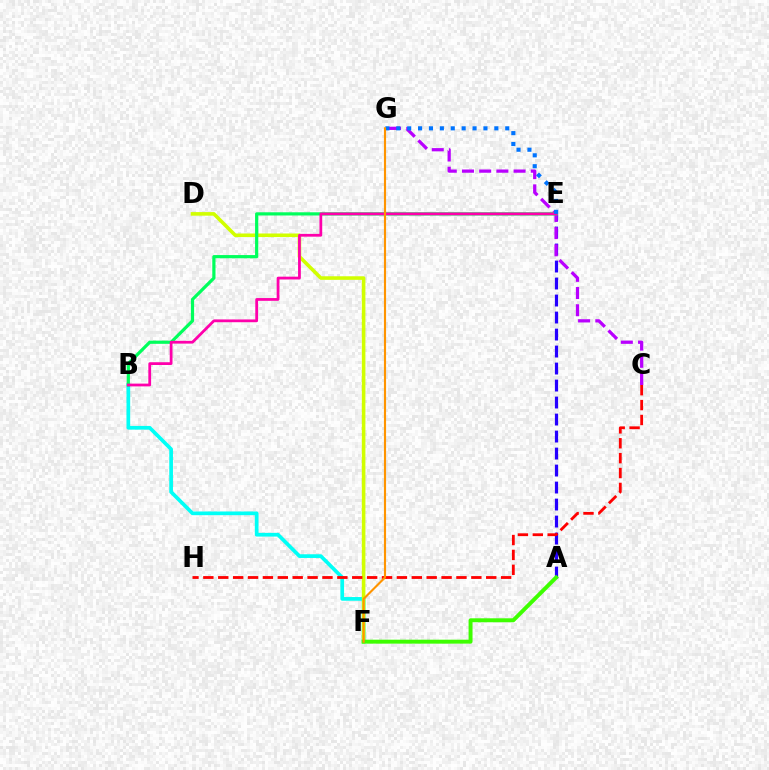{('B', 'F'): [{'color': '#00fff6', 'line_style': 'solid', 'thickness': 2.66}], ('A', 'E'): [{'color': '#2500ff', 'line_style': 'dashed', 'thickness': 2.31}], ('C', 'G'): [{'color': '#b900ff', 'line_style': 'dashed', 'thickness': 2.34}], ('D', 'F'): [{'color': '#d1ff00', 'line_style': 'solid', 'thickness': 2.57}], ('B', 'E'): [{'color': '#00ff5c', 'line_style': 'solid', 'thickness': 2.3}, {'color': '#ff00ac', 'line_style': 'solid', 'thickness': 2.0}], ('E', 'G'): [{'color': '#0074ff', 'line_style': 'dotted', 'thickness': 2.96}], ('A', 'F'): [{'color': '#3dff00', 'line_style': 'solid', 'thickness': 2.85}], ('C', 'H'): [{'color': '#ff0000', 'line_style': 'dashed', 'thickness': 2.02}], ('F', 'G'): [{'color': '#ff9400', 'line_style': 'solid', 'thickness': 1.54}]}